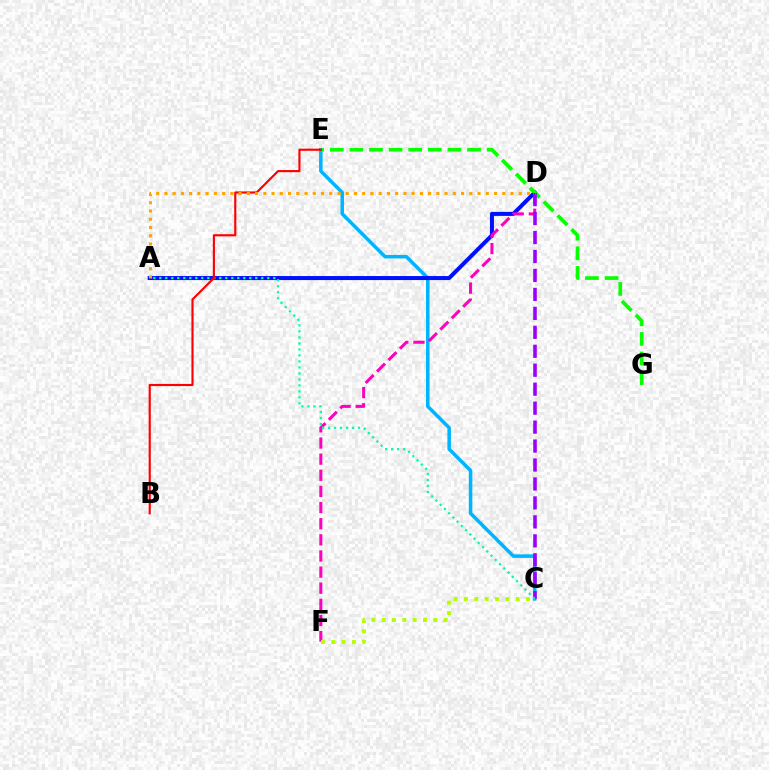{('C', 'E'): [{'color': '#00b5ff', 'line_style': 'solid', 'thickness': 2.54}], ('A', 'D'): [{'color': '#0010ff', 'line_style': 'solid', 'thickness': 2.89}, {'color': '#ffa500', 'line_style': 'dotted', 'thickness': 2.24}], ('D', 'F'): [{'color': '#ff00bd', 'line_style': 'dashed', 'thickness': 2.19}], ('E', 'G'): [{'color': '#08ff00', 'line_style': 'dashed', 'thickness': 2.66}], ('C', 'D'): [{'color': '#9b00ff', 'line_style': 'dashed', 'thickness': 2.58}], ('A', 'C'): [{'color': '#00ff9d', 'line_style': 'dotted', 'thickness': 1.63}], ('C', 'F'): [{'color': '#b3ff00', 'line_style': 'dotted', 'thickness': 2.81}], ('B', 'E'): [{'color': '#ff0000', 'line_style': 'solid', 'thickness': 1.55}]}